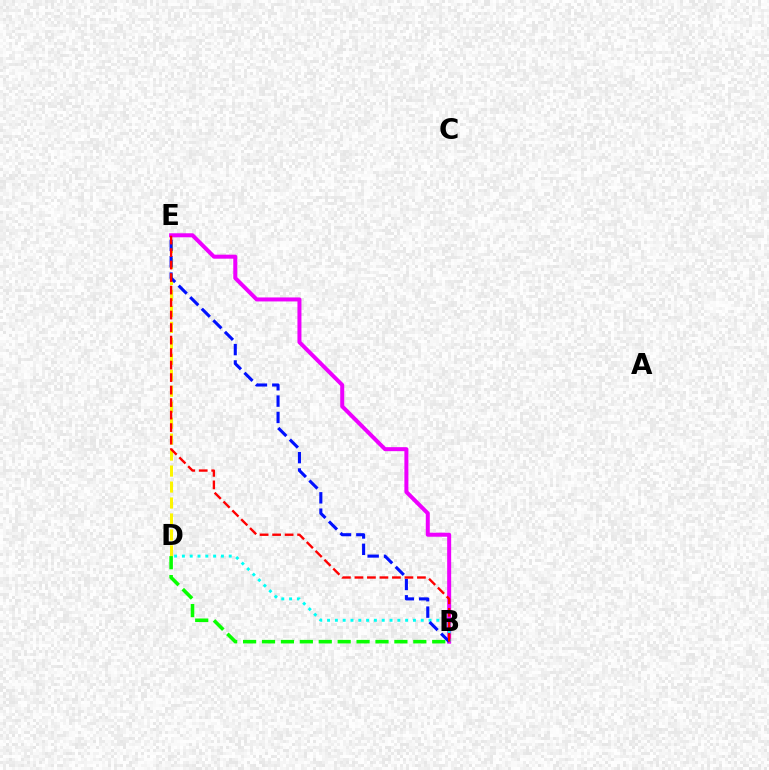{('D', 'E'): [{'color': '#fcf500', 'line_style': 'dashed', 'thickness': 2.17}], ('B', 'E'): [{'color': '#ee00ff', 'line_style': 'solid', 'thickness': 2.88}, {'color': '#0010ff', 'line_style': 'dashed', 'thickness': 2.22}, {'color': '#ff0000', 'line_style': 'dashed', 'thickness': 1.7}], ('B', 'D'): [{'color': '#08ff00', 'line_style': 'dashed', 'thickness': 2.57}, {'color': '#00fff6', 'line_style': 'dotted', 'thickness': 2.12}]}